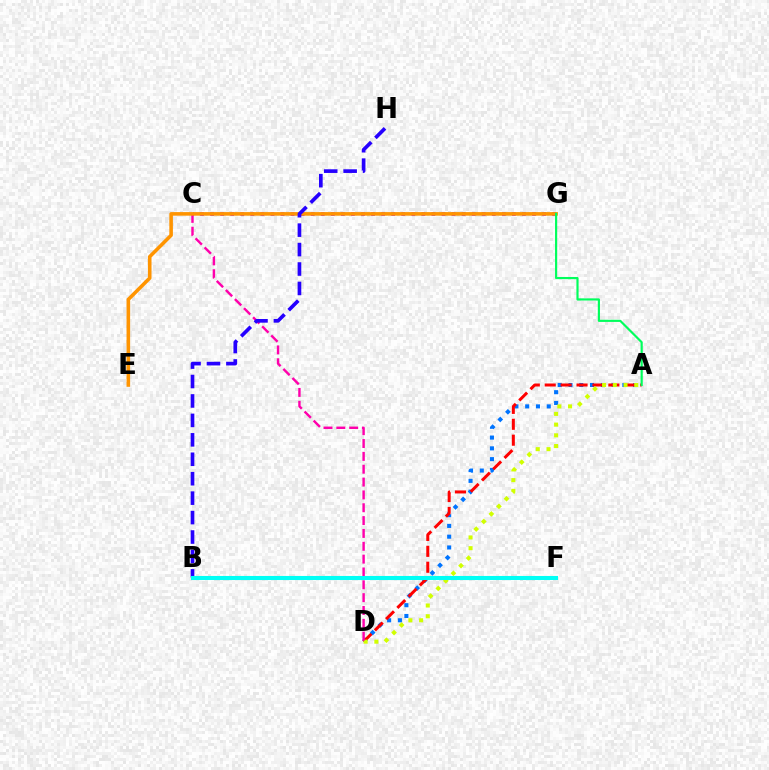{('A', 'D'): [{'color': '#0074ff', 'line_style': 'dotted', 'thickness': 2.93}, {'color': '#ff0000', 'line_style': 'dashed', 'thickness': 2.16}, {'color': '#d1ff00', 'line_style': 'dotted', 'thickness': 2.91}], ('C', 'G'): [{'color': '#b900ff', 'line_style': 'dotted', 'thickness': 2.73}, {'color': '#3dff00', 'line_style': 'dotted', 'thickness': 1.63}], ('C', 'D'): [{'color': '#ff00ac', 'line_style': 'dashed', 'thickness': 1.74}], ('E', 'G'): [{'color': '#ff9400', 'line_style': 'solid', 'thickness': 2.58}], ('A', 'G'): [{'color': '#00ff5c', 'line_style': 'solid', 'thickness': 1.57}], ('B', 'H'): [{'color': '#2500ff', 'line_style': 'dashed', 'thickness': 2.64}], ('B', 'F'): [{'color': '#00fff6', 'line_style': 'solid', 'thickness': 2.93}]}